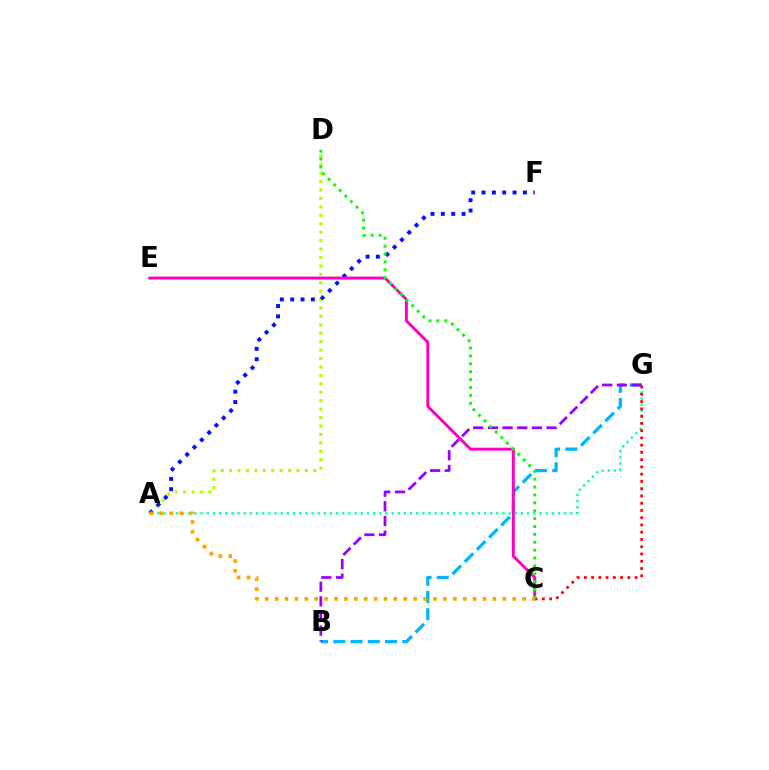{('A', 'G'): [{'color': '#00ff9d', 'line_style': 'dotted', 'thickness': 1.67}], ('A', 'D'): [{'color': '#b3ff00', 'line_style': 'dotted', 'thickness': 2.29}], ('C', 'G'): [{'color': '#ff0000', 'line_style': 'dotted', 'thickness': 1.97}], ('B', 'G'): [{'color': '#00b5ff', 'line_style': 'dashed', 'thickness': 2.34}, {'color': '#9b00ff', 'line_style': 'dashed', 'thickness': 1.99}], ('A', 'F'): [{'color': '#0010ff', 'line_style': 'dotted', 'thickness': 2.81}], ('C', 'E'): [{'color': '#ff00bd', 'line_style': 'solid', 'thickness': 2.12}], ('C', 'D'): [{'color': '#08ff00', 'line_style': 'dotted', 'thickness': 2.14}], ('A', 'C'): [{'color': '#ffa500', 'line_style': 'dotted', 'thickness': 2.69}]}